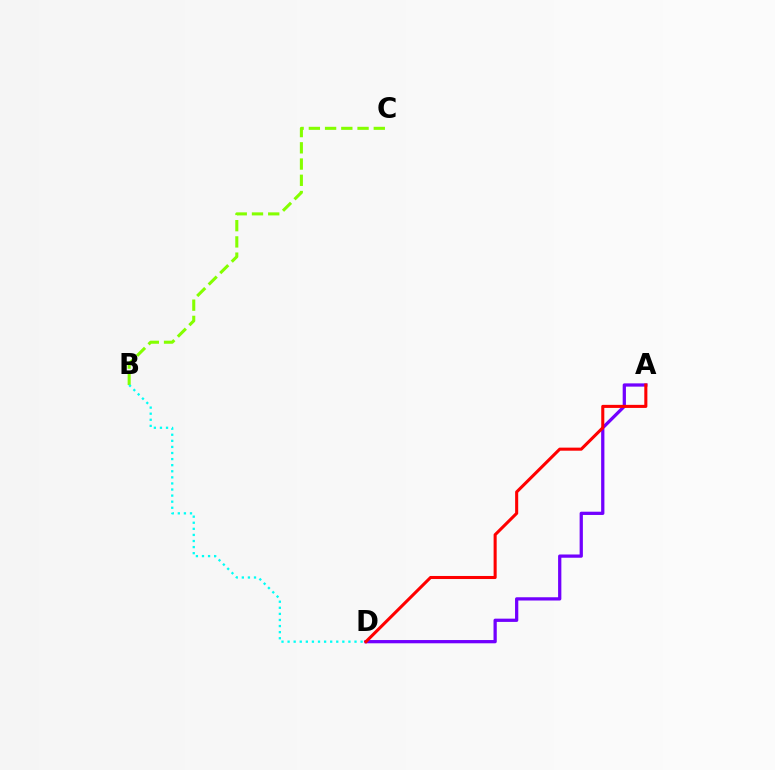{('B', 'C'): [{'color': '#84ff00', 'line_style': 'dashed', 'thickness': 2.21}], ('A', 'D'): [{'color': '#7200ff', 'line_style': 'solid', 'thickness': 2.34}, {'color': '#ff0000', 'line_style': 'solid', 'thickness': 2.21}], ('B', 'D'): [{'color': '#00fff6', 'line_style': 'dotted', 'thickness': 1.65}]}